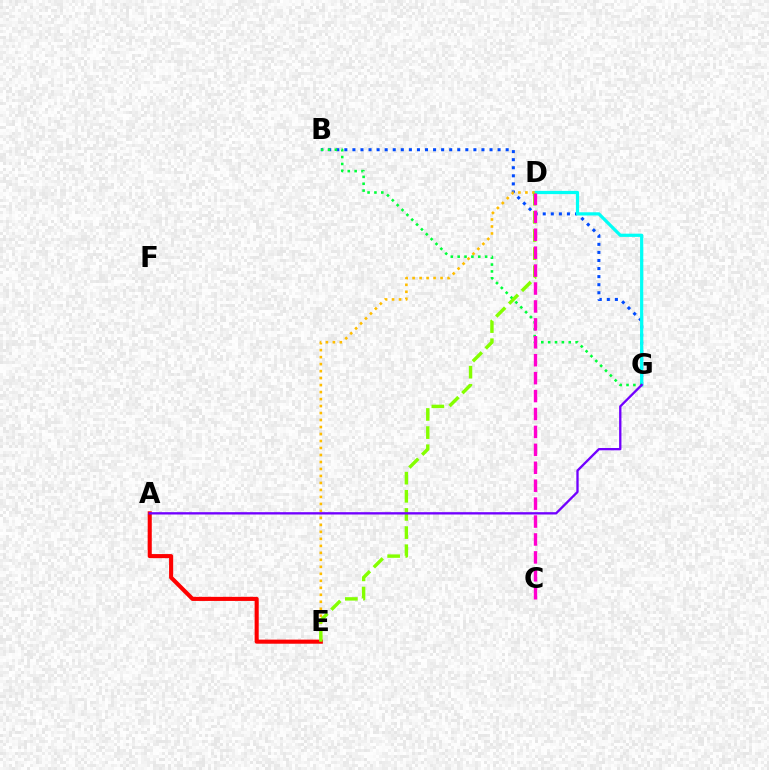{('B', 'G'): [{'color': '#004bff', 'line_style': 'dotted', 'thickness': 2.19}, {'color': '#00ff39', 'line_style': 'dotted', 'thickness': 1.86}], ('D', 'G'): [{'color': '#00fff6', 'line_style': 'solid', 'thickness': 2.32}], ('A', 'E'): [{'color': '#ff0000', 'line_style': 'solid', 'thickness': 2.94}], ('D', 'E'): [{'color': '#ffbd00', 'line_style': 'dotted', 'thickness': 1.9}, {'color': '#84ff00', 'line_style': 'dashed', 'thickness': 2.46}], ('A', 'G'): [{'color': '#7200ff', 'line_style': 'solid', 'thickness': 1.67}], ('C', 'D'): [{'color': '#ff00cf', 'line_style': 'dashed', 'thickness': 2.44}]}